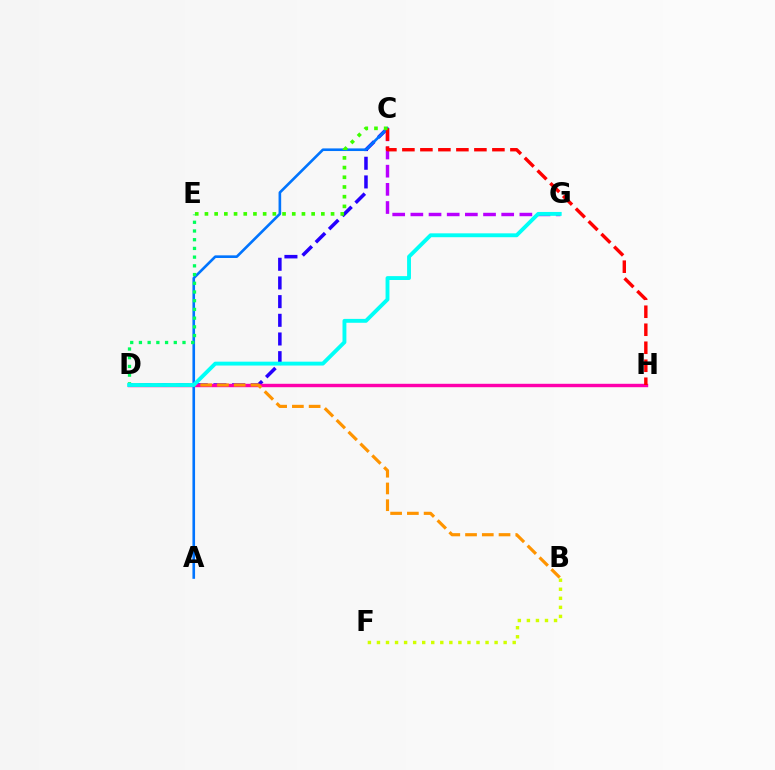{('C', 'D'): [{'color': '#2500ff', 'line_style': 'dashed', 'thickness': 2.54}], ('D', 'H'): [{'color': '#ff00ac', 'line_style': 'solid', 'thickness': 2.46}], ('C', 'G'): [{'color': '#b900ff', 'line_style': 'dashed', 'thickness': 2.47}], ('A', 'C'): [{'color': '#0074ff', 'line_style': 'solid', 'thickness': 1.89}], ('C', 'H'): [{'color': '#ff0000', 'line_style': 'dashed', 'thickness': 2.45}], ('C', 'E'): [{'color': '#3dff00', 'line_style': 'dotted', 'thickness': 2.64}], ('D', 'E'): [{'color': '#00ff5c', 'line_style': 'dotted', 'thickness': 2.37}], ('B', 'D'): [{'color': '#ff9400', 'line_style': 'dashed', 'thickness': 2.28}], ('D', 'G'): [{'color': '#00fff6', 'line_style': 'solid', 'thickness': 2.79}], ('B', 'F'): [{'color': '#d1ff00', 'line_style': 'dotted', 'thickness': 2.46}]}